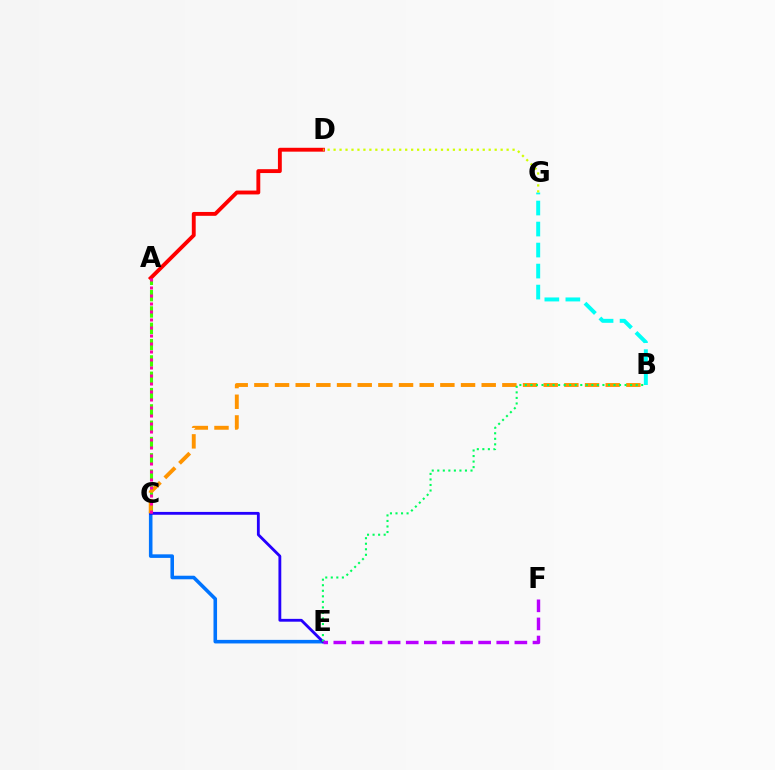{('C', 'E'): [{'color': '#0074ff', 'line_style': 'solid', 'thickness': 2.57}, {'color': '#2500ff', 'line_style': 'solid', 'thickness': 2.04}], ('B', 'G'): [{'color': '#00fff6', 'line_style': 'dashed', 'thickness': 2.85}], ('A', 'C'): [{'color': '#3dff00', 'line_style': 'dashed', 'thickness': 2.22}, {'color': '#ff00ac', 'line_style': 'dotted', 'thickness': 2.17}], ('A', 'D'): [{'color': '#ff0000', 'line_style': 'solid', 'thickness': 2.79}], ('B', 'C'): [{'color': '#ff9400', 'line_style': 'dashed', 'thickness': 2.81}], ('B', 'E'): [{'color': '#00ff5c', 'line_style': 'dotted', 'thickness': 1.5}], ('E', 'F'): [{'color': '#b900ff', 'line_style': 'dashed', 'thickness': 2.46}], ('D', 'G'): [{'color': '#d1ff00', 'line_style': 'dotted', 'thickness': 1.62}]}